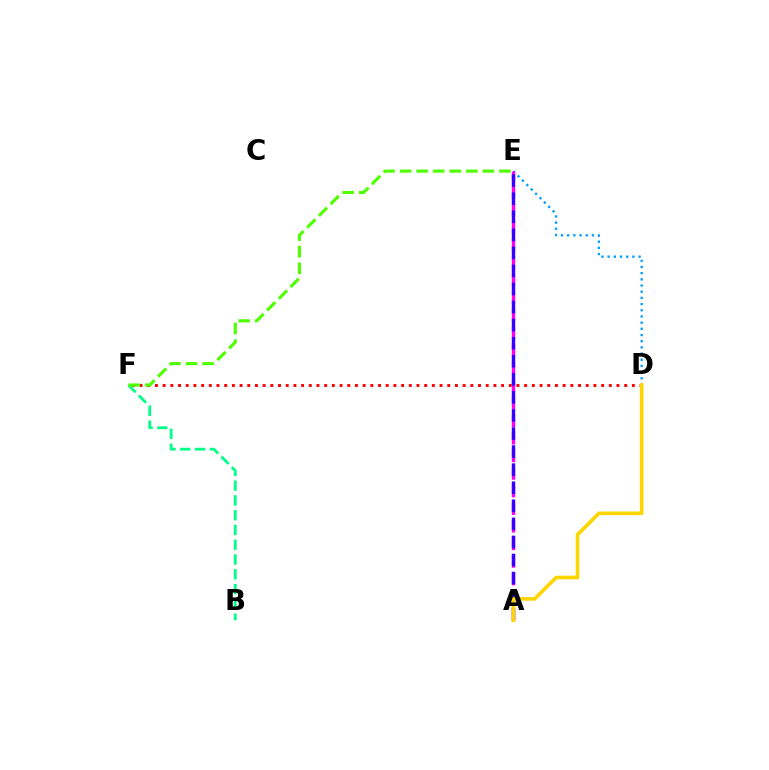{('D', 'E'): [{'color': '#009eff', 'line_style': 'dotted', 'thickness': 1.68}], ('D', 'F'): [{'color': '#ff0000', 'line_style': 'dotted', 'thickness': 2.09}], ('A', 'E'): [{'color': '#ff00ed', 'line_style': 'dashed', 'thickness': 2.39}, {'color': '#3700ff', 'line_style': 'dashed', 'thickness': 2.45}], ('B', 'F'): [{'color': '#00ff86', 'line_style': 'dashed', 'thickness': 2.01}], ('E', 'F'): [{'color': '#4fff00', 'line_style': 'dashed', 'thickness': 2.25}], ('A', 'D'): [{'color': '#ffd500', 'line_style': 'solid', 'thickness': 2.6}]}